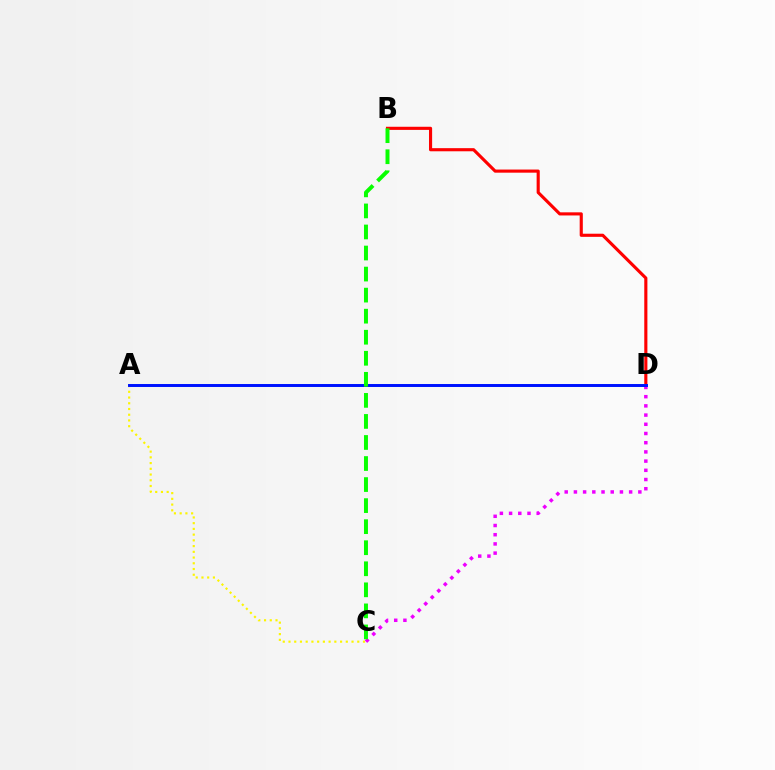{('B', 'D'): [{'color': '#ff0000', 'line_style': 'solid', 'thickness': 2.25}], ('A', 'D'): [{'color': '#00fff6', 'line_style': 'solid', 'thickness': 2.05}, {'color': '#0010ff', 'line_style': 'solid', 'thickness': 2.11}], ('C', 'D'): [{'color': '#ee00ff', 'line_style': 'dotted', 'thickness': 2.5}], ('A', 'C'): [{'color': '#fcf500', 'line_style': 'dotted', 'thickness': 1.56}], ('B', 'C'): [{'color': '#08ff00', 'line_style': 'dashed', 'thickness': 2.86}]}